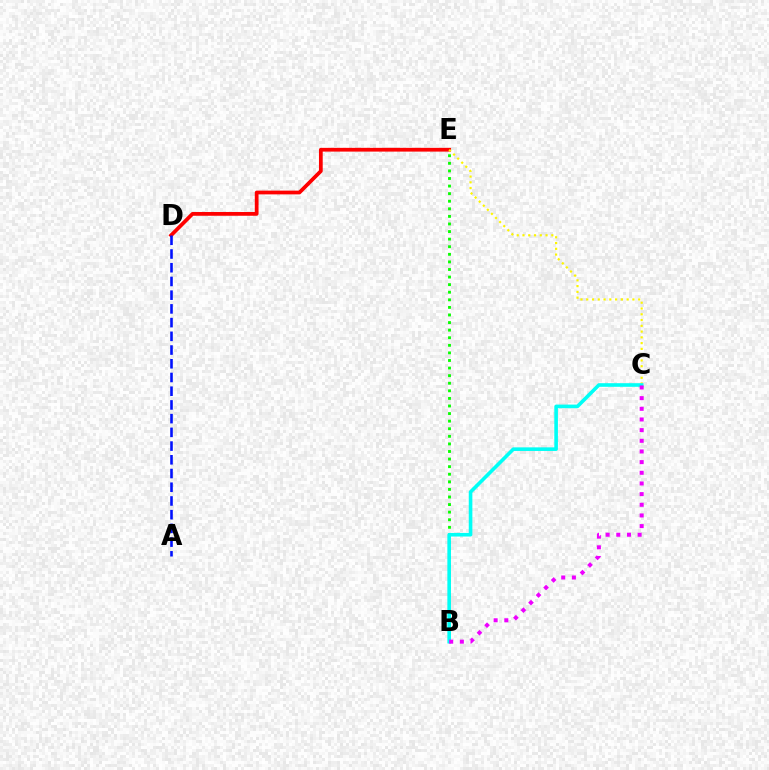{('B', 'E'): [{'color': '#08ff00', 'line_style': 'dotted', 'thickness': 2.06}], ('D', 'E'): [{'color': '#ff0000', 'line_style': 'solid', 'thickness': 2.7}], ('C', 'E'): [{'color': '#fcf500', 'line_style': 'dotted', 'thickness': 1.57}], ('A', 'D'): [{'color': '#0010ff', 'line_style': 'dashed', 'thickness': 1.86}], ('B', 'C'): [{'color': '#00fff6', 'line_style': 'solid', 'thickness': 2.6}, {'color': '#ee00ff', 'line_style': 'dotted', 'thickness': 2.9}]}